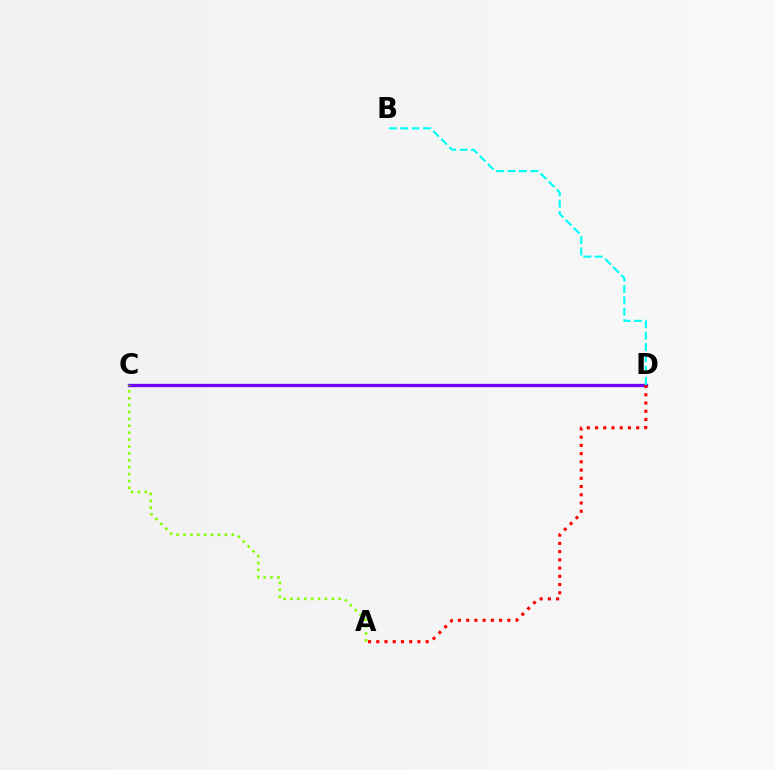{('C', 'D'): [{'color': '#7200ff', 'line_style': 'solid', 'thickness': 2.38}], ('A', 'C'): [{'color': '#84ff00', 'line_style': 'dotted', 'thickness': 1.87}], ('B', 'D'): [{'color': '#00fff6', 'line_style': 'dashed', 'thickness': 1.54}], ('A', 'D'): [{'color': '#ff0000', 'line_style': 'dotted', 'thickness': 2.24}]}